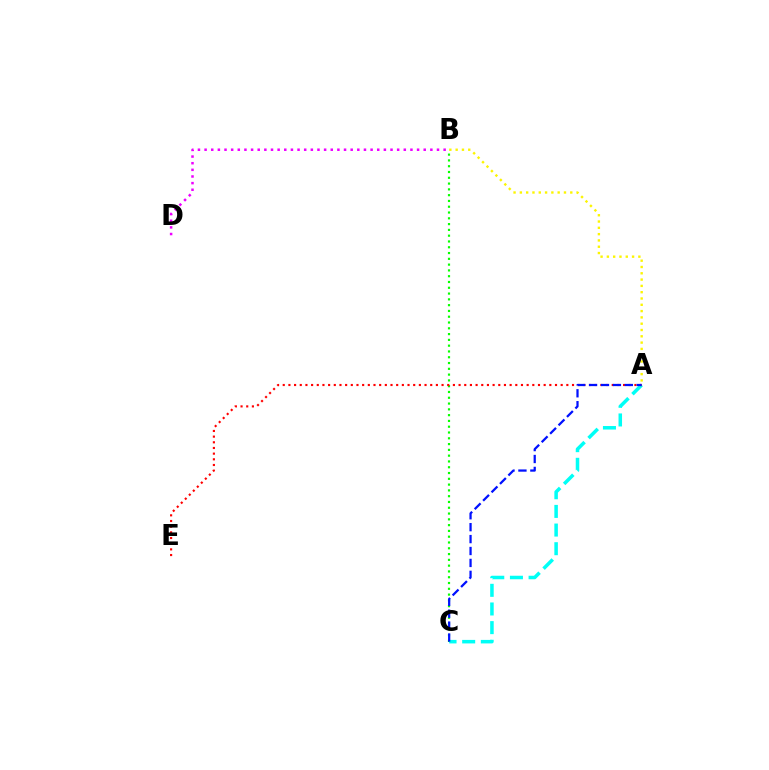{('B', 'C'): [{'color': '#08ff00', 'line_style': 'dotted', 'thickness': 1.57}], ('A', 'C'): [{'color': '#00fff6', 'line_style': 'dashed', 'thickness': 2.53}, {'color': '#0010ff', 'line_style': 'dashed', 'thickness': 1.62}], ('B', 'D'): [{'color': '#ee00ff', 'line_style': 'dotted', 'thickness': 1.8}], ('A', 'E'): [{'color': '#ff0000', 'line_style': 'dotted', 'thickness': 1.54}], ('A', 'B'): [{'color': '#fcf500', 'line_style': 'dotted', 'thickness': 1.71}]}